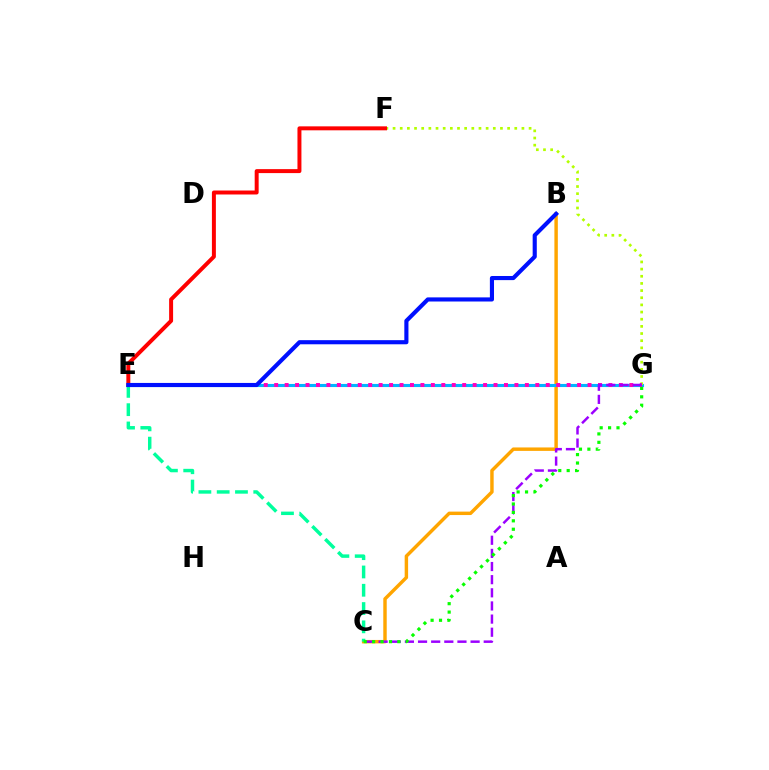{('B', 'C'): [{'color': '#ffa500', 'line_style': 'solid', 'thickness': 2.48}], ('E', 'G'): [{'color': '#00b5ff', 'line_style': 'solid', 'thickness': 2.23}, {'color': '#ff00bd', 'line_style': 'dotted', 'thickness': 2.84}], ('F', 'G'): [{'color': '#b3ff00', 'line_style': 'dotted', 'thickness': 1.95}], ('E', 'F'): [{'color': '#ff0000', 'line_style': 'solid', 'thickness': 2.86}], ('C', 'G'): [{'color': '#9b00ff', 'line_style': 'dashed', 'thickness': 1.79}, {'color': '#08ff00', 'line_style': 'dotted', 'thickness': 2.29}], ('C', 'E'): [{'color': '#00ff9d', 'line_style': 'dashed', 'thickness': 2.48}], ('B', 'E'): [{'color': '#0010ff', 'line_style': 'solid', 'thickness': 2.97}]}